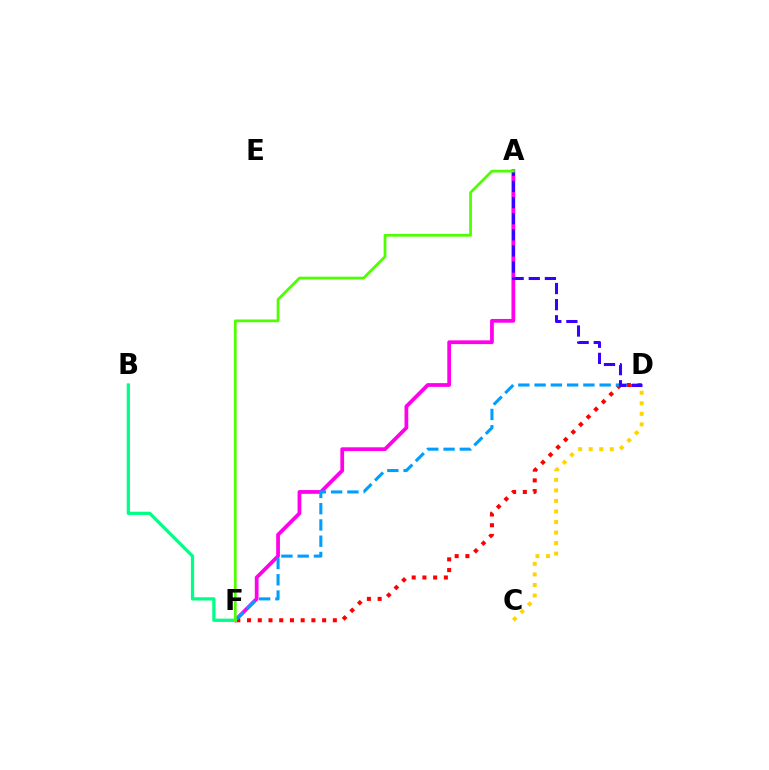{('A', 'F'): [{'color': '#ff00ed', 'line_style': 'solid', 'thickness': 2.7}, {'color': '#4fff00', 'line_style': 'solid', 'thickness': 1.98}], ('D', 'F'): [{'color': '#ff0000', 'line_style': 'dotted', 'thickness': 2.91}, {'color': '#009eff', 'line_style': 'dashed', 'thickness': 2.21}], ('A', 'D'): [{'color': '#3700ff', 'line_style': 'dashed', 'thickness': 2.19}], ('B', 'F'): [{'color': '#00ff86', 'line_style': 'solid', 'thickness': 2.34}], ('C', 'D'): [{'color': '#ffd500', 'line_style': 'dotted', 'thickness': 2.86}]}